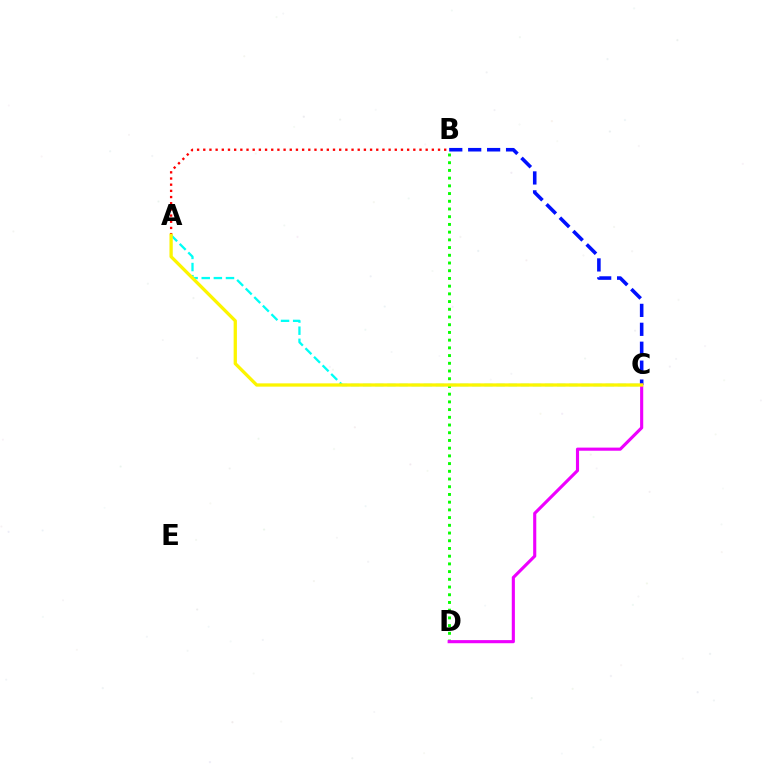{('B', 'D'): [{'color': '#08ff00', 'line_style': 'dotted', 'thickness': 2.1}], ('A', 'B'): [{'color': '#ff0000', 'line_style': 'dotted', 'thickness': 1.68}], ('B', 'C'): [{'color': '#0010ff', 'line_style': 'dashed', 'thickness': 2.57}], ('C', 'D'): [{'color': '#ee00ff', 'line_style': 'solid', 'thickness': 2.25}], ('A', 'C'): [{'color': '#00fff6', 'line_style': 'dashed', 'thickness': 1.65}, {'color': '#fcf500', 'line_style': 'solid', 'thickness': 2.37}]}